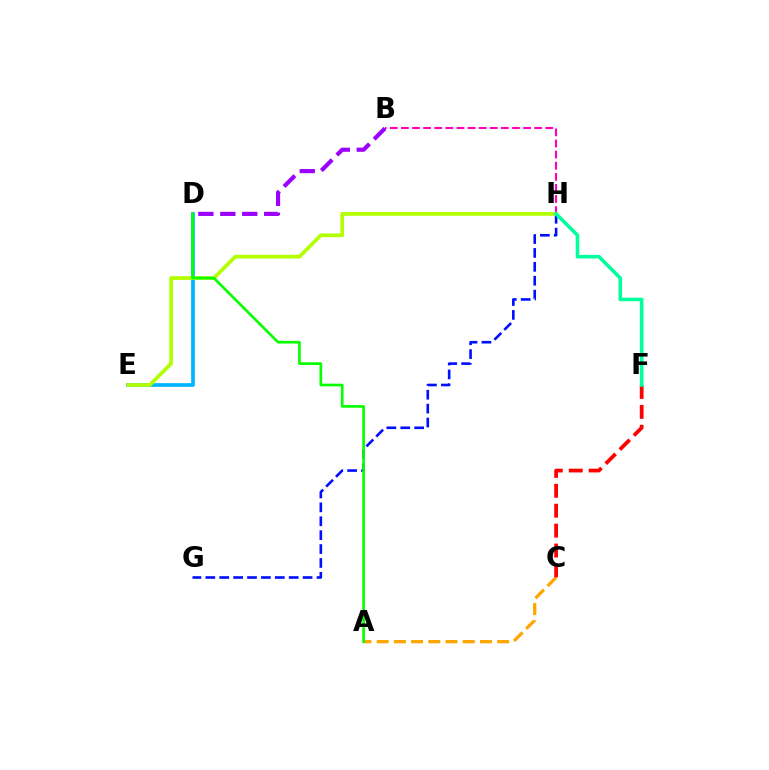{('B', 'H'): [{'color': '#ff00bd', 'line_style': 'dashed', 'thickness': 1.51}], ('D', 'E'): [{'color': '#00b5ff', 'line_style': 'solid', 'thickness': 2.66}], ('G', 'H'): [{'color': '#0010ff', 'line_style': 'dashed', 'thickness': 1.89}], ('A', 'C'): [{'color': '#ffa500', 'line_style': 'dashed', 'thickness': 2.34}], ('E', 'H'): [{'color': '#b3ff00', 'line_style': 'solid', 'thickness': 2.66}], ('C', 'F'): [{'color': '#ff0000', 'line_style': 'dashed', 'thickness': 2.71}], ('F', 'H'): [{'color': '#00ff9d', 'line_style': 'solid', 'thickness': 2.57}], ('A', 'D'): [{'color': '#08ff00', 'line_style': 'solid', 'thickness': 1.93}], ('B', 'D'): [{'color': '#9b00ff', 'line_style': 'dashed', 'thickness': 2.98}]}